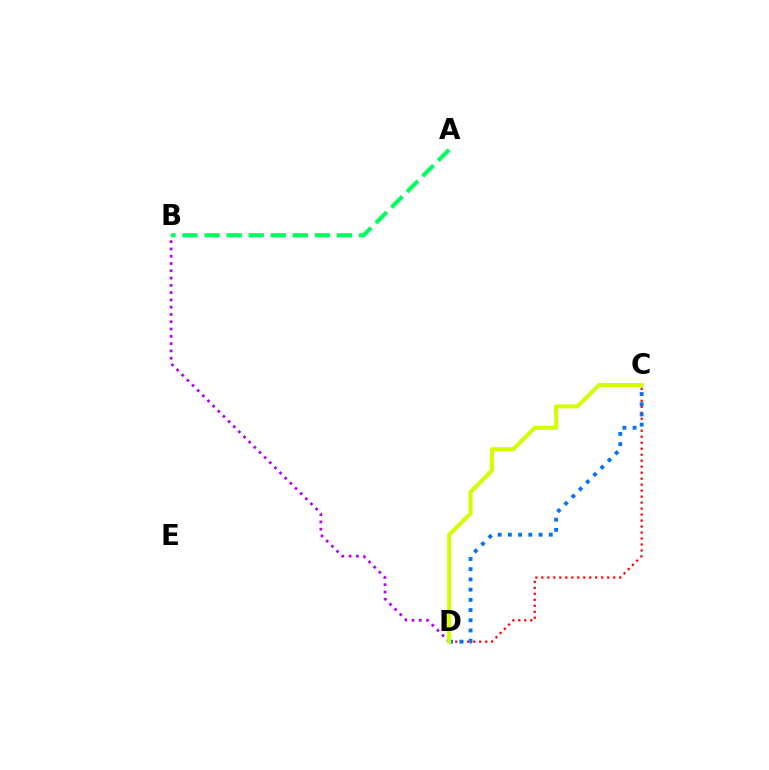{('C', 'D'): [{'color': '#ff0000', 'line_style': 'dotted', 'thickness': 1.63}, {'color': '#0074ff', 'line_style': 'dotted', 'thickness': 2.78}, {'color': '#d1ff00', 'line_style': 'solid', 'thickness': 2.89}], ('B', 'D'): [{'color': '#b900ff', 'line_style': 'dotted', 'thickness': 1.98}], ('A', 'B'): [{'color': '#00ff5c', 'line_style': 'dashed', 'thickness': 3.0}]}